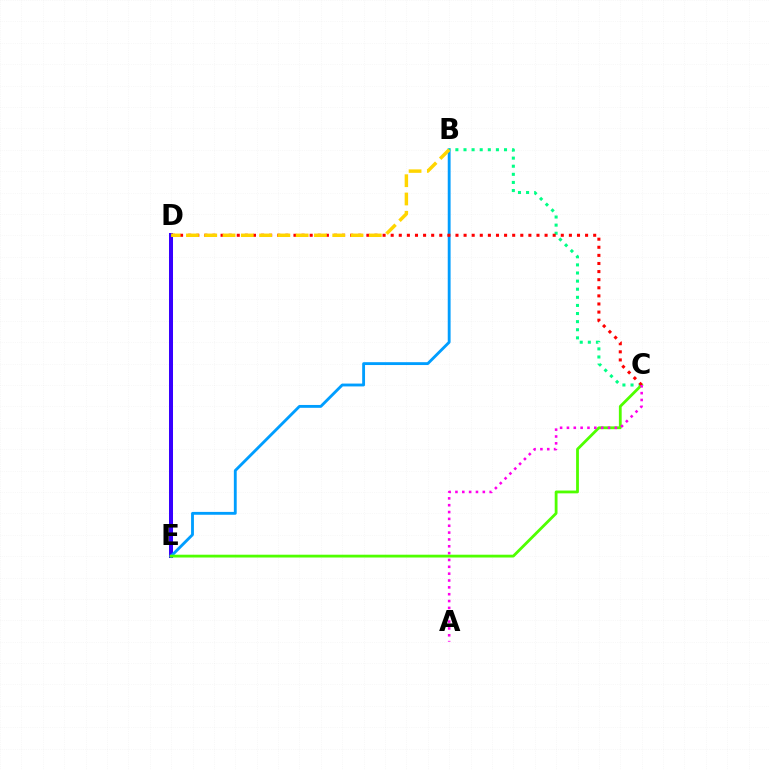{('D', 'E'): [{'color': '#3700ff', 'line_style': 'solid', 'thickness': 2.89}], ('B', 'E'): [{'color': '#009eff', 'line_style': 'solid', 'thickness': 2.05}], ('B', 'C'): [{'color': '#00ff86', 'line_style': 'dotted', 'thickness': 2.2}], ('C', 'E'): [{'color': '#4fff00', 'line_style': 'solid', 'thickness': 2.02}], ('C', 'D'): [{'color': '#ff0000', 'line_style': 'dotted', 'thickness': 2.2}], ('B', 'D'): [{'color': '#ffd500', 'line_style': 'dashed', 'thickness': 2.48}], ('A', 'C'): [{'color': '#ff00ed', 'line_style': 'dotted', 'thickness': 1.86}]}